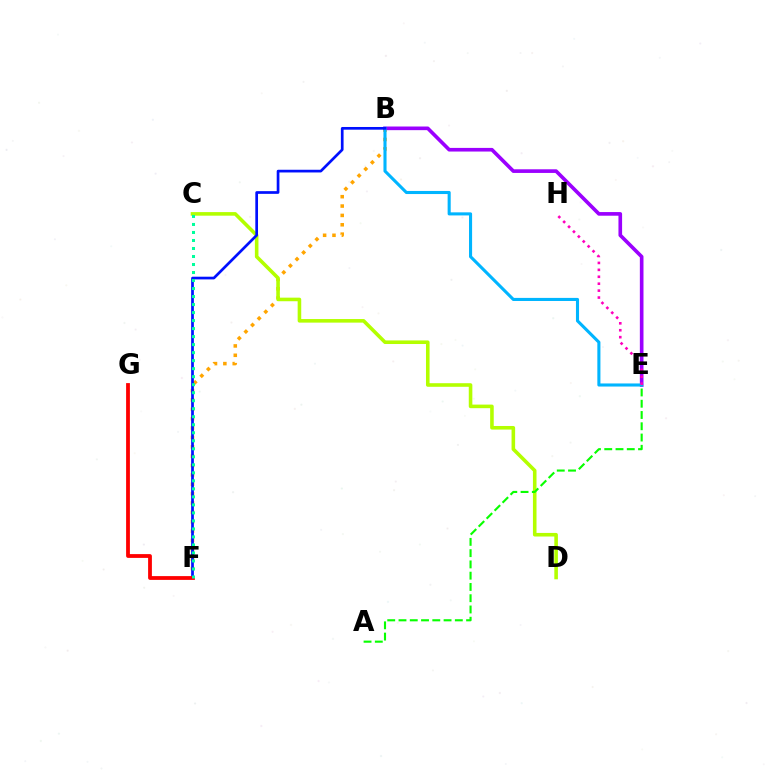{('B', 'F'): [{'color': '#ffa500', 'line_style': 'dotted', 'thickness': 2.54}, {'color': '#0010ff', 'line_style': 'solid', 'thickness': 1.94}], ('B', 'E'): [{'color': '#9b00ff', 'line_style': 'solid', 'thickness': 2.62}, {'color': '#00b5ff', 'line_style': 'solid', 'thickness': 2.22}], ('C', 'D'): [{'color': '#b3ff00', 'line_style': 'solid', 'thickness': 2.58}], ('A', 'E'): [{'color': '#08ff00', 'line_style': 'dashed', 'thickness': 1.53}], ('F', 'G'): [{'color': '#ff0000', 'line_style': 'solid', 'thickness': 2.73}], ('C', 'F'): [{'color': '#00ff9d', 'line_style': 'dotted', 'thickness': 2.18}], ('E', 'H'): [{'color': '#ff00bd', 'line_style': 'dotted', 'thickness': 1.88}]}